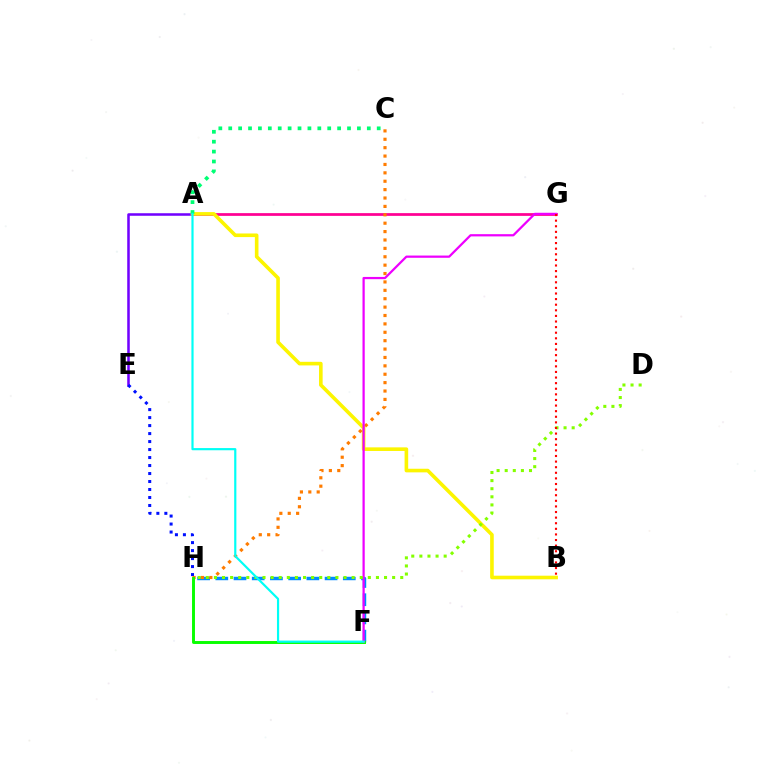{('A', 'E'): [{'color': '#7200ff', 'line_style': 'solid', 'thickness': 1.83}], ('E', 'H'): [{'color': '#0010ff', 'line_style': 'dotted', 'thickness': 2.17}], ('A', 'G'): [{'color': '#ff0094', 'line_style': 'solid', 'thickness': 1.97}], ('A', 'B'): [{'color': '#fcf500', 'line_style': 'solid', 'thickness': 2.6}], ('F', 'H'): [{'color': '#008cff', 'line_style': 'dashed', 'thickness': 2.47}, {'color': '#08ff00', 'line_style': 'solid', 'thickness': 2.11}], ('C', 'H'): [{'color': '#ff7c00', 'line_style': 'dotted', 'thickness': 2.28}], ('F', 'G'): [{'color': '#ee00ff', 'line_style': 'solid', 'thickness': 1.61}], ('A', 'C'): [{'color': '#00ff74', 'line_style': 'dotted', 'thickness': 2.69}], ('D', 'H'): [{'color': '#84ff00', 'line_style': 'dotted', 'thickness': 2.2}], ('B', 'G'): [{'color': '#ff0000', 'line_style': 'dotted', 'thickness': 1.52}], ('A', 'F'): [{'color': '#00fff6', 'line_style': 'solid', 'thickness': 1.57}]}